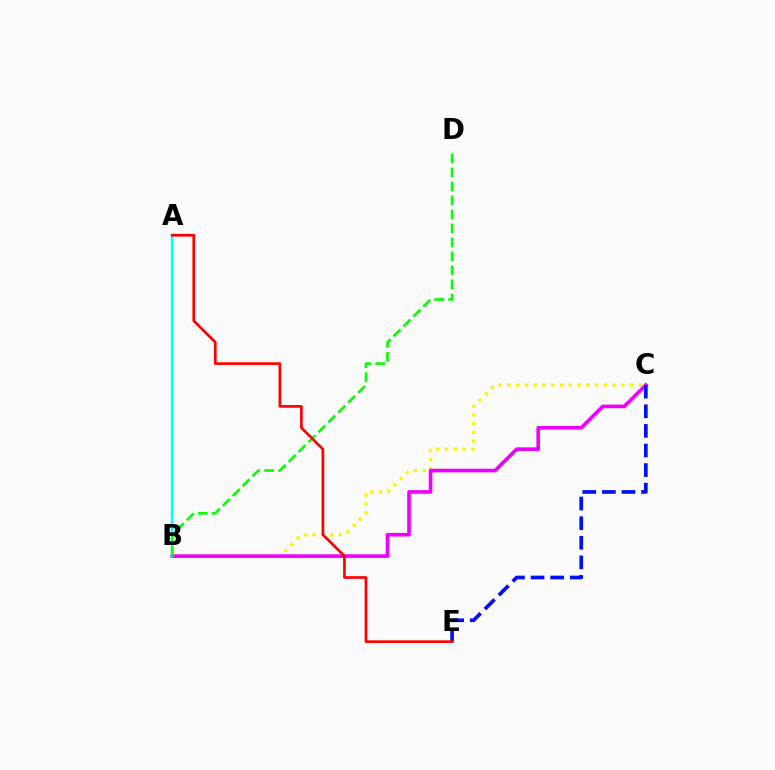{('B', 'C'): [{'color': '#fcf500', 'line_style': 'dotted', 'thickness': 2.38}, {'color': '#ee00ff', 'line_style': 'solid', 'thickness': 2.61}], ('C', 'E'): [{'color': '#0010ff', 'line_style': 'dashed', 'thickness': 2.66}], ('A', 'B'): [{'color': '#00fff6', 'line_style': 'solid', 'thickness': 1.79}], ('B', 'D'): [{'color': '#08ff00', 'line_style': 'dashed', 'thickness': 1.9}], ('A', 'E'): [{'color': '#ff0000', 'line_style': 'solid', 'thickness': 1.93}]}